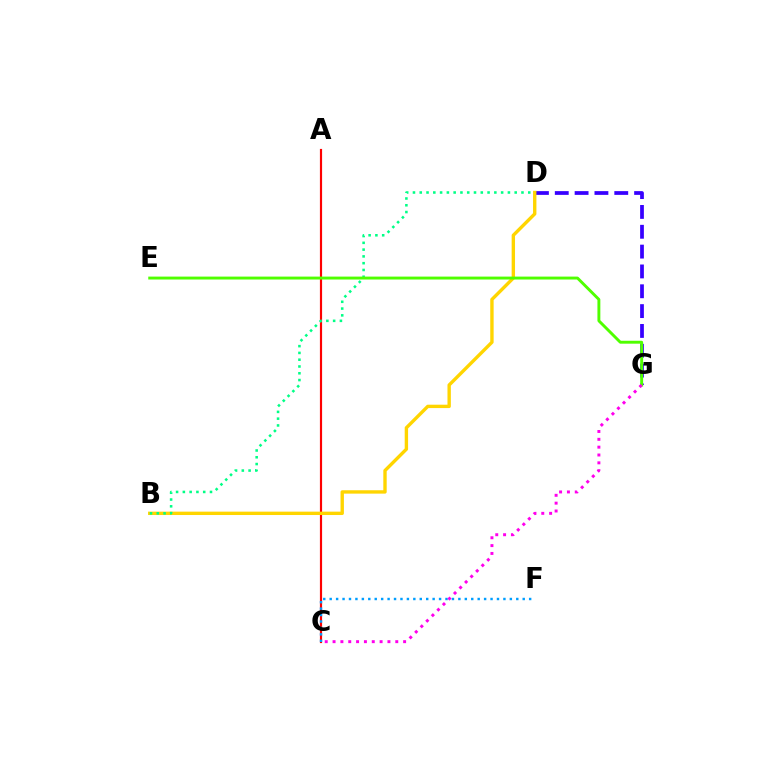{('D', 'G'): [{'color': '#3700ff', 'line_style': 'dashed', 'thickness': 2.69}], ('A', 'C'): [{'color': '#ff0000', 'line_style': 'solid', 'thickness': 1.57}], ('B', 'D'): [{'color': '#ffd500', 'line_style': 'solid', 'thickness': 2.43}, {'color': '#00ff86', 'line_style': 'dotted', 'thickness': 1.84}], ('E', 'G'): [{'color': '#4fff00', 'line_style': 'solid', 'thickness': 2.1}], ('C', 'F'): [{'color': '#009eff', 'line_style': 'dotted', 'thickness': 1.75}], ('C', 'G'): [{'color': '#ff00ed', 'line_style': 'dotted', 'thickness': 2.13}]}